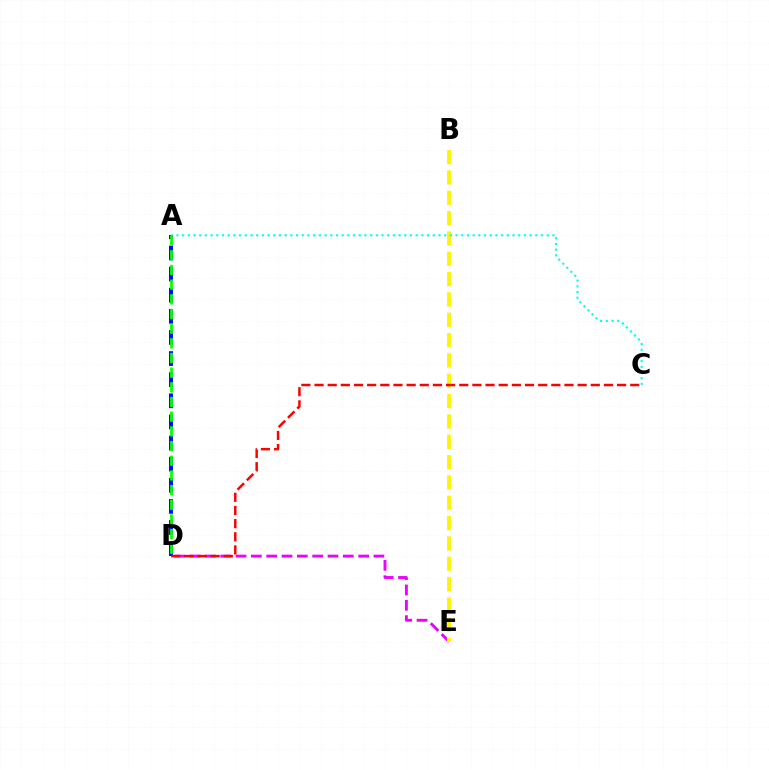{('D', 'E'): [{'color': '#ee00ff', 'line_style': 'dashed', 'thickness': 2.08}], ('B', 'E'): [{'color': '#fcf500', 'line_style': 'dashed', 'thickness': 2.76}], ('A', 'D'): [{'color': '#0010ff', 'line_style': 'dashed', 'thickness': 2.87}, {'color': '#08ff00', 'line_style': 'dashed', 'thickness': 1.99}], ('C', 'D'): [{'color': '#ff0000', 'line_style': 'dashed', 'thickness': 1.79}], ('A', 'C'): [{'color': '#00fff6', 'line_style': 'dotted', 'thickness': 1.55}]}